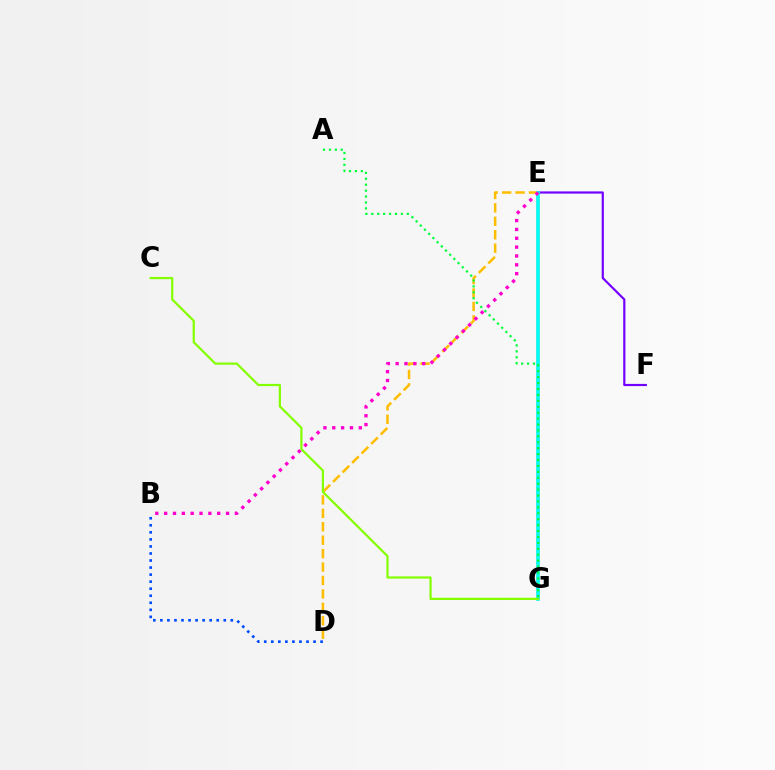{('E', 'F'): [{'color': '#7200ff', 'line_style': 'solid', 'thickness': 1.57}], ('E', 'G'): [{'color': '#ff0000', 'line_style': 'solid', 'thickness': 1.8}, {'color': '#00fff6', 'line_style': 'solid', 'thickness': 2.59}], ('D', 'E'): [{'color': '#ffbd00', 'line_style': 'dashed', 'thickness': 1.83}], ('C', 'G'): [{'color': '#84ff00', 'line_style': 'solid', 'thickness': 1.59}], ('B', 'E'): [{'color': '#ff00cf', 'line_style': 'dotted', 'thickness': 2.4}], ('A', 'G'): [{'color': '#00ff39', 'line_style': 'dotted', 'thickness': 1.61}], ('B', 'D'): [{'color': '#004bff', 'line_style': 'dotted', 'thickness': 1.91}]}